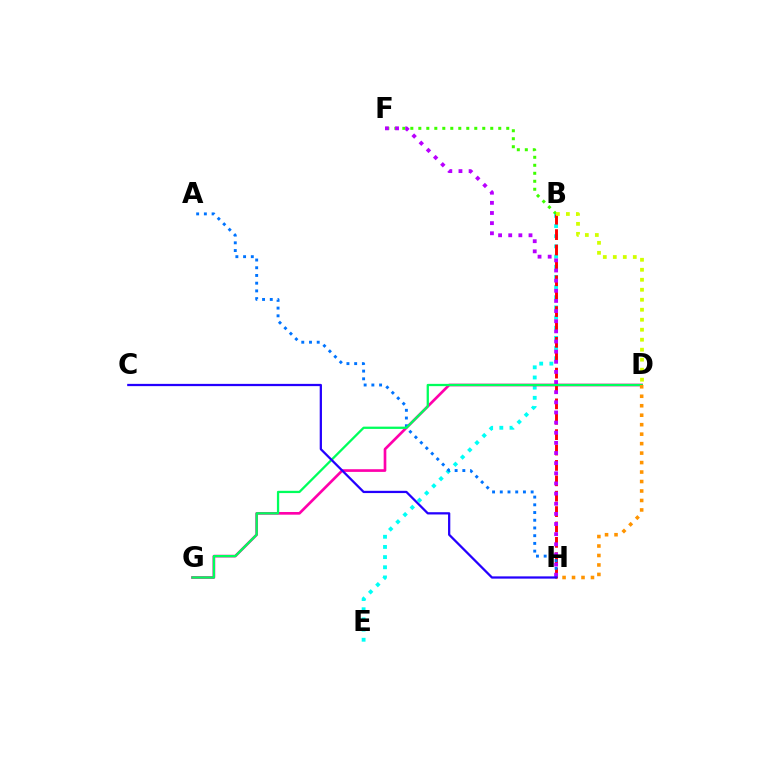{('B', 'F'): [{'color': '#3dff00', 'line_style': 'dotted', 'thickness': 2.17}], ('B', 'E'): [{'color': '#00fff6', 'line_style': 'dotted', 'thickness': 2.76}], ('D', 'G'): [{'color': '#ff00ac', 'line_style': 'solid', 'thickness': 1.93}, {'color': '#00ff5c', 'line_style': 'solid', 'thickness': 1.64}], ('B', 'H'): [{'color': '#ff0000', 'line_style': 'dashed', 'thickness': 2.09}], ('A', 'H'): [{'color': '#0074ff', 'line_style': 'dotted', 'thickness': 2.1}], ('D', 'H'): [{'color': '#ff9400', 'line_style': 'dotted', 'thickness': 2.57}], ('F', 'H'): [{'color': '#b900ff', 'line_style': 'dotted', 'thickness': 2.76}], ('B', 'D'): [{'color': '#d1ff00', 'line_style': 'dotted', 'thickness': 2.71}], ('C', 'H'): [{'color': '#2500ff', 'line_style': 'solid', 'thickness': 1.63}]}